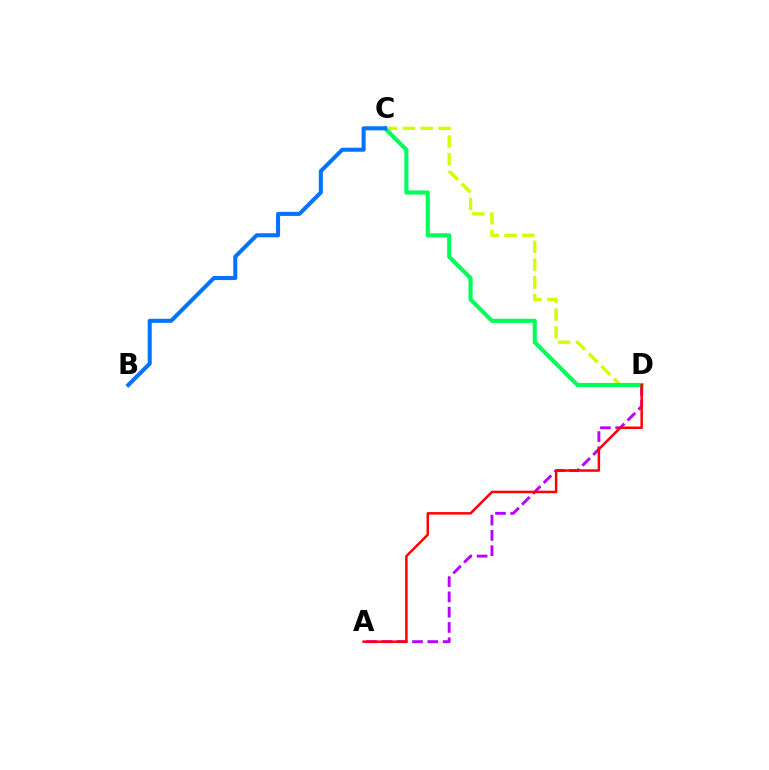{('A', 'D'): [{'color': '#b900ff', 'line_style': 'dashed', 'thickness': 2.08}, {'color': '#ff0000', 'line_style': 'solid', 'thickness': 1.8}], ('C', 'D'): [{'color': '#d1ff00', 'line_style': 'dashed', 'thickness': 2.42}, {'color': '#00ff5c', 'line_style': 'solid', 'thickness': 2.96}], ('B', 'C'): [{'color': '#0074ff', 'line_style': 'solid', 'thickness': 2.92}]}